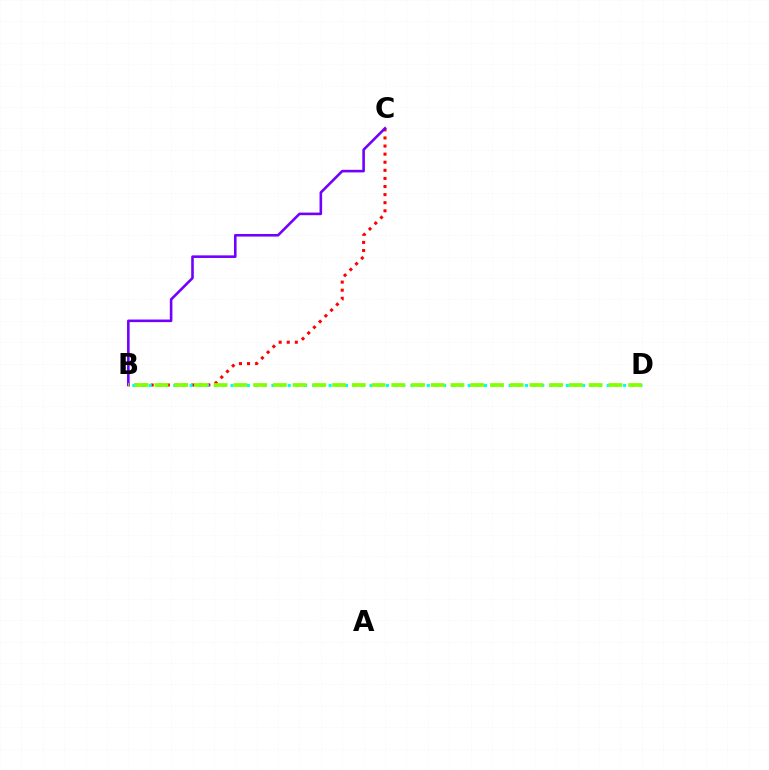{('B', 'C'): [{'color': '#ff0000', 'line_style': 'dotted', 'thickness': 2.2}, {'color': '#7200ff', 'line_style': 'solid', 'thickness': 1.87}], ('B', 'D'): [{'color': '#00fff6', 'line_style': 'dotted', 'thickness': 2.22}, {'color': '#84ff00', 'line_style': 'dashed', 'thickness': 2.68}]}